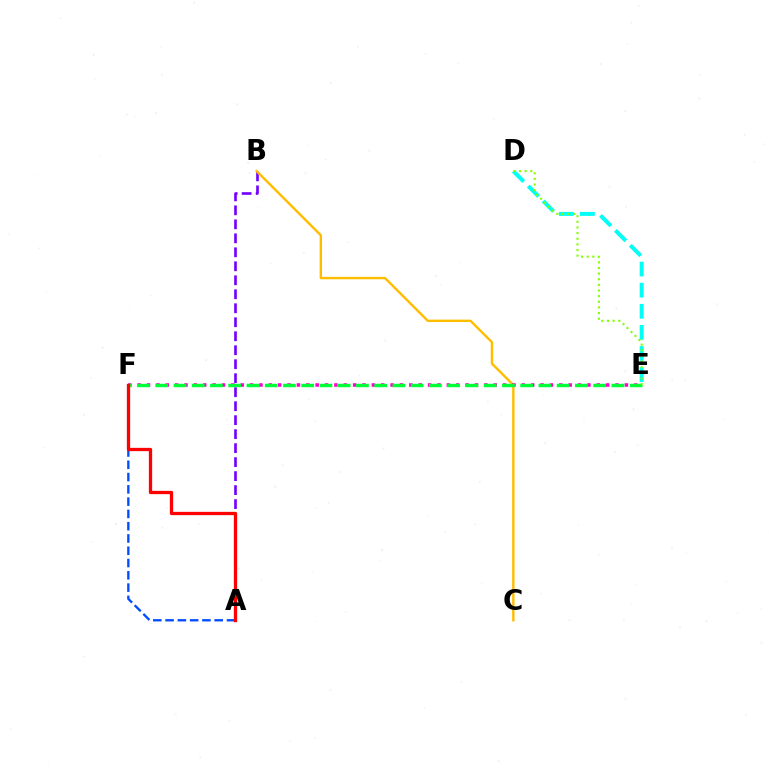{('A', 'B'): [{'color': '#7200ff', 'line_style': 'dashed', 'thickness': 1.9}], ('B', 'C'): [{'color': '#ffbd00', 'line_style': 'solid', 'thickness': 1.73}], ('D', 'E'): [{'color': '#00fff6', 'line_style': 'dashed', 'thickness': 2.87}, {'color': '#84ff00', 'line_style': 'dotted', 'thickness': 1.53}], ('E', 'F'): [{'color': '#ff00cf', 'line_style': 'dotted', 'thickness': 2.55}, {'color': '#00ff39', 'line_style': 'dashed', 'thickness': 2.48}], ('A', 'F'): [{'color': '#004bff', 'line_style': 'dashed', 'thickness': 1.67}, {'color': '#ff0000', 'line_style': 'solid', 'thickness': 2.37}]}